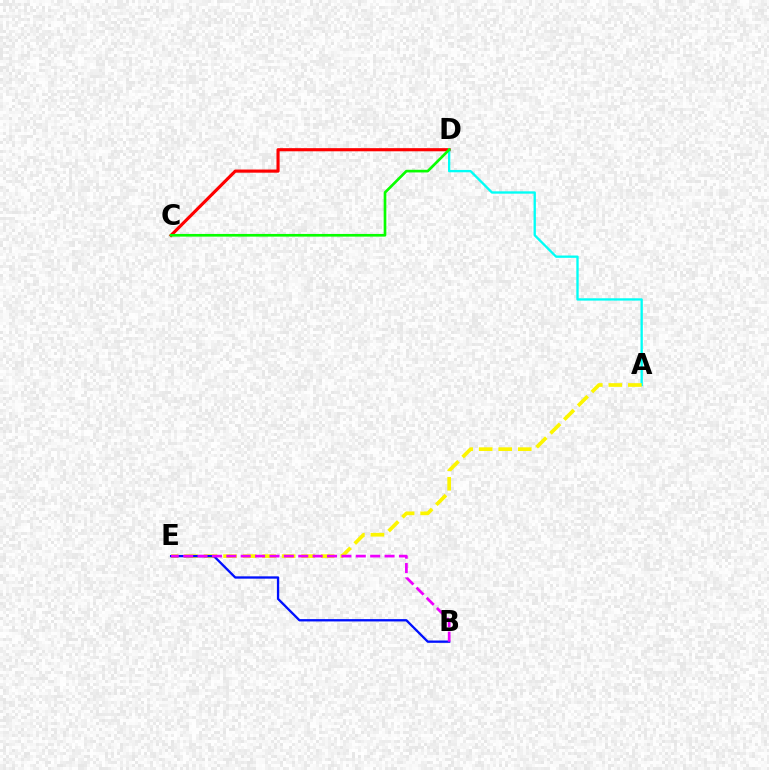{('C', 'D'): [{'color': '#ff0000', 'line_style': 'solid', 'thickness': 2.26}, {'color': '#08ff00', 'line_style': 'solid', 'thickness': 1.92}], ('A', 'D'): [{'color': '#00fff6', 'line_style': 'solid', 'thickness': 1.68}], ('A', 'E'): [{'color': '#fcf500', 'line_style': 'dashed', 'thickness': 2.65}], ('B', 'E'): [{'color': '#0010ff', 'line_style': 'solid', 'thickness': 1.67}, {'color': '#ee00ff', 'line_style': 'dashed', 'thickness': 1.95}]}